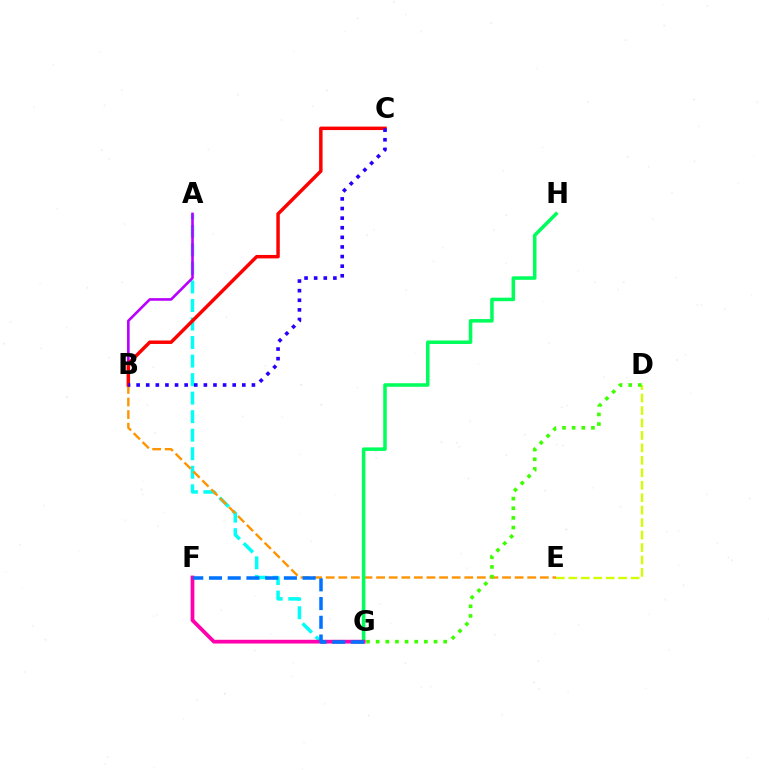{('D', 'E'): [{'color': '#d1ff00', 'line_style': 'dashed', 'thickness': 1.69}], ('A', 'G'): [{'color': '#00fff6', 'line_style': 'dashed', 'thickness': 2.52}], ('A', 'B'): [{'color': '#b900ff', 'line_style': 'solid', 'thickness': 1.89}], ('B', 'E'): [{'color': '#ff9400', 'line_style': 'dashed', 'thickness': 1.71}], ('G', 'H'): [{'color': '#00ff5c', 'line_style': 'solid', 'thickness': 2.55}], ('F', 'G'): [{'color': '#ff00ac', 'line_style': 'solid', 'thickness': 2.7}, {'color': '#0074ff', 'line_style': 'dashed', 'thickness': 2.54}], ('B', 'C'): [{'color': '#ff0000', 'line_style': 'solid', 'thickness': 2.49}, {'color': '#2500ff', 'line_style': 'dotted', 'thickness': 2.61}], ('D', 'G'): [{'color': '#3dff00', 'line_style': 'dotted', 'thickness': 2.62}]}